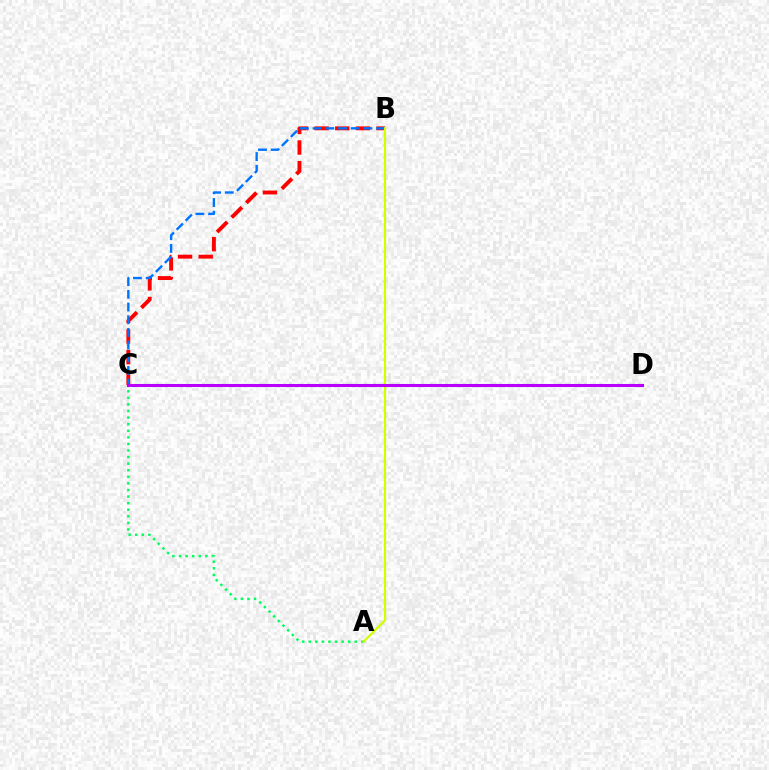{('B', 'C'): [{'color': '#ff0000', 'line_style': 'dashed', 'thickness': 2.81}, {'color': '#0074ff', 'line_style': 'dashed', 'thickness': 1.72}], ('A', 'C'): [{'color': '#00ff5c', 'line_style': 'dotted', 'thickness': 1.79}], ('A', 'B'): [{'color': '#d1ff00', 'line_style': 'solid', 'thickness': 1.61}], ('C', 'D'): [{'color': '#b900ff', 'line_style': 'solid', 'thickness': 2.21}]}